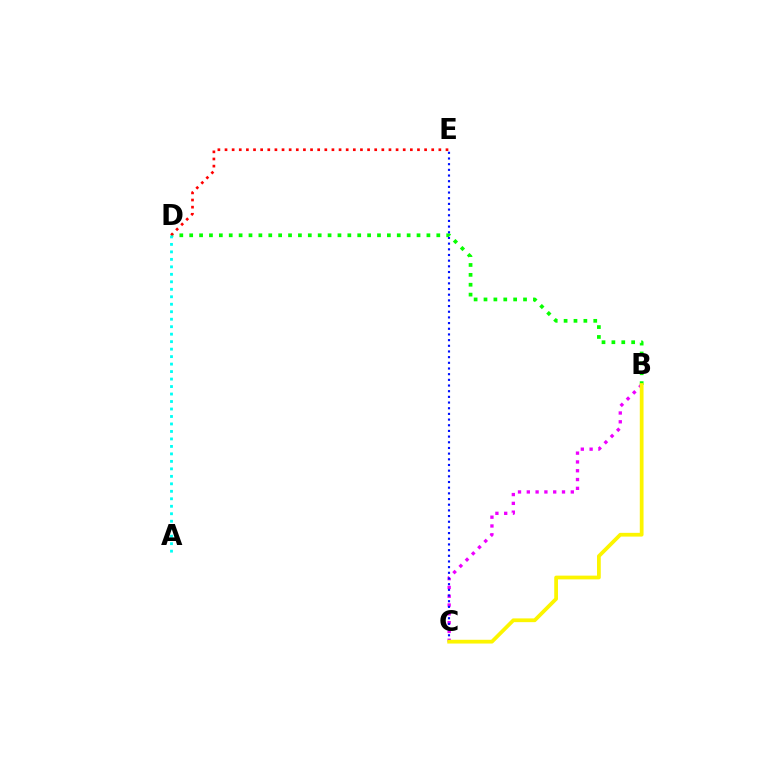{('B', 'C'): [{'color': '#ee00ff', 'line_style': 'dotted', 'thickness': 2.39}, {'color': '#fcf500', 'line_style': 'solid', 'thickness': 2.7}], ('B', 'D'): [{'color': '#08ff00', 'line_style': 'dotted', 'thickness': 2.69}], ('C', 'E'): [{'color': '#0010ff', 'line_style': 'dotted', 'thickness': 1.54}], ('D', 'E'): [{'color': '#ff0000', 'line_style': 'dotted', 'thickness': 1.94}], ('A', 'D'): [{'color': '#00fff6', 'line_style': 'dotted', 'thickness': 2.03}]}